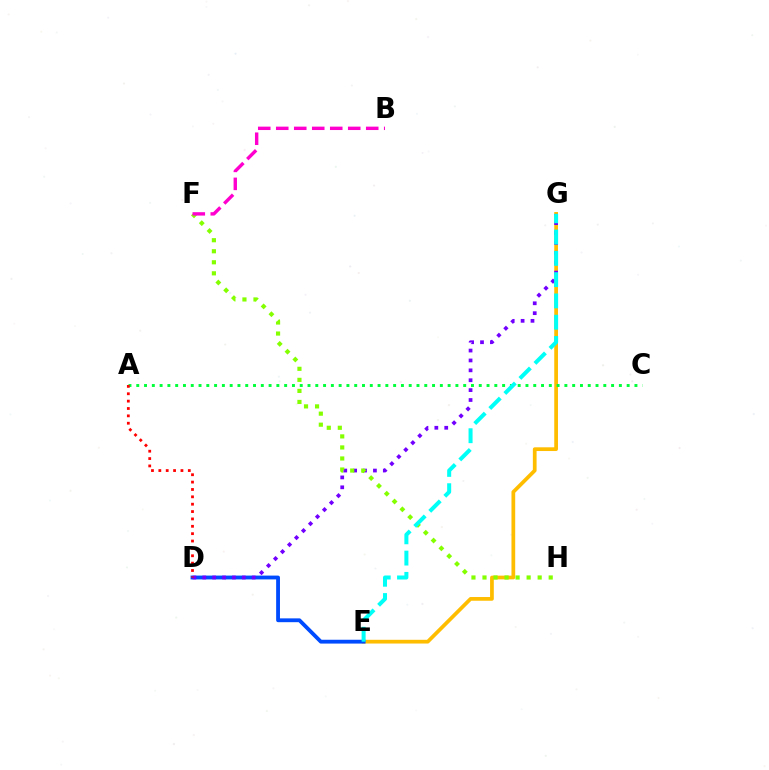{('E', 'G'): [{'color': '#ffbd00', 'line_style': 'solid', 'thickness': 2.68}, {'color': '#00fff6', 'line_style': 'dashed', 'thickness': 2.89}], ('A', 'C'): [{'color': '#00ff39', 'line_style': 'dotted', 'thickness': 2.11}], ('D', 'E'): [{'color': '#004bff', 'line_style': 'solid', 'thickness': 2.75}], ('D', 'G'): [{'color': '#7200ff', 'line_style': 'dotted', 'thickness': 2.69}], ('F', 'H'): [{'color': '#84ff00', 'line_style': 'dotted', 'thickness': 3.0}], ('A', 'D'): [{'color': '#ff0000', 'line_style': 'dotted', 'thickness': 2.0}], ('B', 'F'): [{'color': '#ff00cf', 'line_style': 'dashed', 'thickness': 2.44}]}